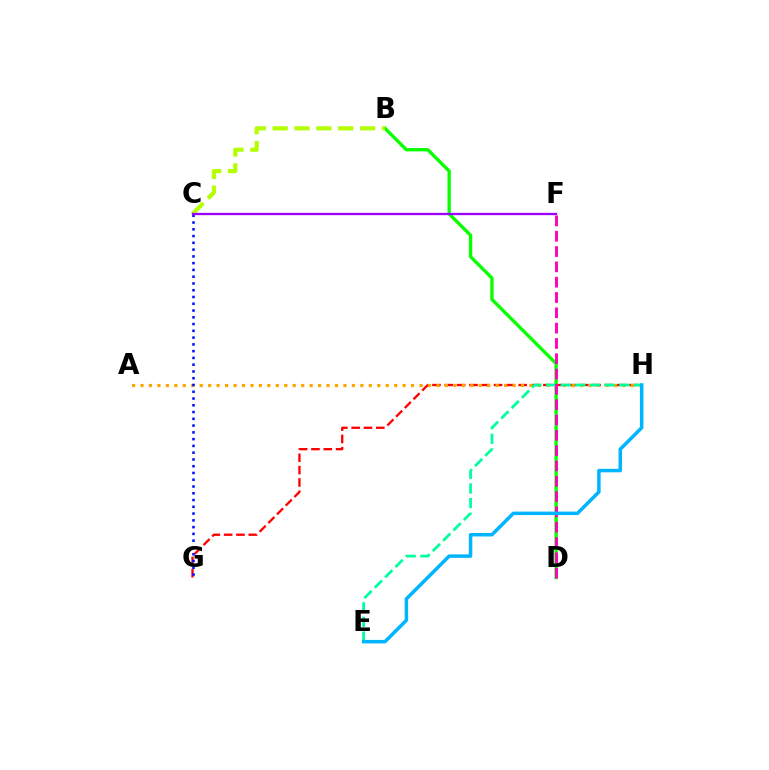{('B', 'D'): [{'color': '#08ff00', 'line_style': 'solid', 'thickness': 2.4}], ('B', 'C'): [{'color': '#b3ff00', 'line_style': 'dashed', 'thickness': 2.97}], ('G', 'H'): [{'color': '#ff0000', 'line_style': 'dashed', 'thickness': 1.67}], ('A', 'H'): [{'color': '#ffa500', 'line_style': 'dotted', 'thickness': 2.3}], ('C', 'G'): [{'color': '#0010ff', 'line_style': 'dotted', 'thickness': 1.84}], ('E', 'H'): [{'color': '#00ff9d', 'line_style': 'dashed', 'thickness': 1.99}, {'color': '#00b5ff', 'line_style': 'solid', 'thickness': 2.5}], ('D', 'F'): [{'color': '#ff00bd', 'line_style': 'dashed', 'thickness': 2.08}], ('C', 'F'): [{'color': '#9b00ff', 'line_style': 'solid', 'thickness': 1.67}]}